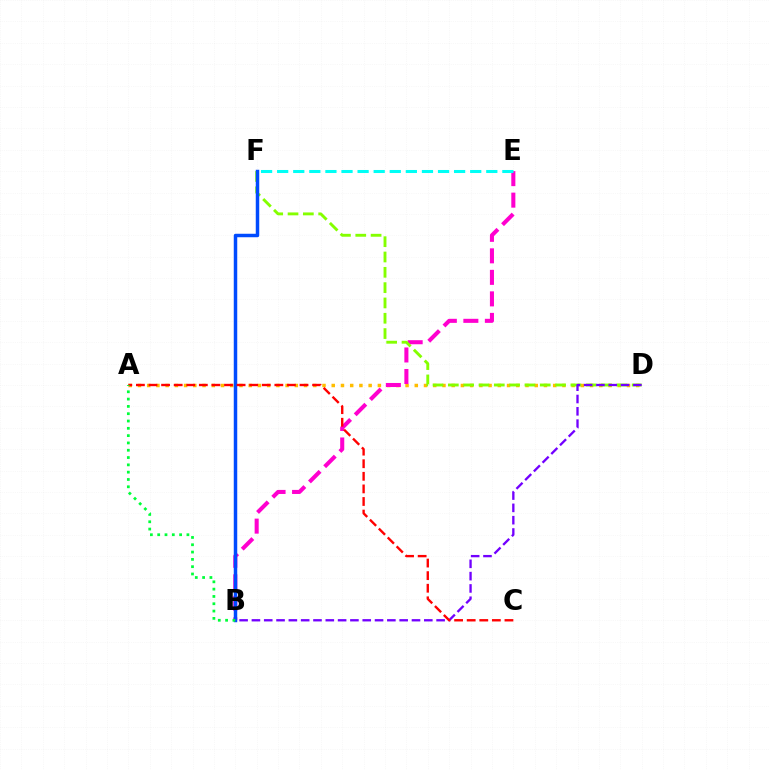{('A', 'D'): [{'color': '#ffbd00', 'line_style': 'dotted', 'thickness': 2.51}], ('B', 'E'): [{'color': '#ff00cf', 'line_style': 'dashed', 'thickness': 2.92}], ('D', 'F'): [{'color': '#84ff00', 'line_style': 'dashed', 'thickness': 2.08}], ('B', 'F'): [{'color': '#004bff', 'line_style': 'solid', 'thickness': 2.51}], ('B', 'D'): [{'color': '#7200ff', 'line_style': 'dashed', 'thickness': 1.67}], ('E', 'F'): [{'color': '#00fff6', 'line_style': 'dashed', 'thickness': 2.19}], ('A', 'C'): [{'color': '#ff0000', 'line_style': 'dashed', 'thickness': 1.71}], ('A', 'B'): [{'color': '#00ff39', 'line_style': 'dotted', 'thickness': 1.99}]}